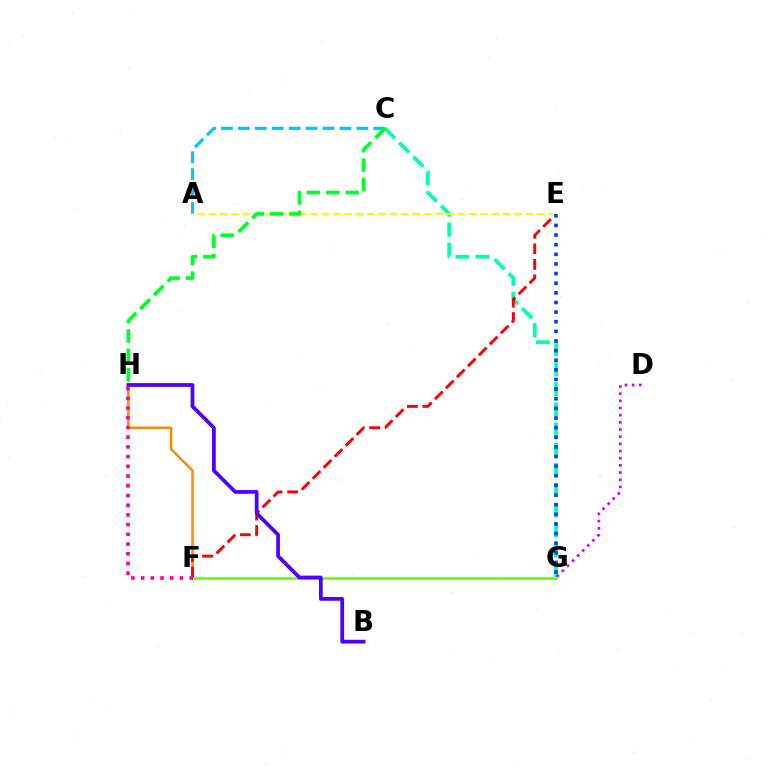{('C', 'G'): [{'color': '#00ffaf', 'line_style': 'dashed', 'thickness': 2.74}], ('A', 'C'): [{'color': '#00c7ff', 'line_style': 'dashed', 'thickness': 2.3}], ('F', 'H'): [{'color': '#ff8800', 'line_style': 'solid', 'thickness': 1.79}, {'color': '#ff00a0', 'line_style': 'dotted', 'thickness': 2.64}], ('E', 'F'): [{'color': '#ff0000', 'line_style': 'dashed', 'thickness': 2.11}], ('D', 'G'): [{'color': '#d600ff', 'line_style': 'dotted', 'thickness': 1.95}], ('F', 'G'): [{'color': '#66ff00', 'line_style': 'solid', 'thickness': 1.94}], ('B', 'H'): [{'color': '#4f00ff', 'line_style': 'solid', 'thickness': 2.71}], ('A', 'E'): [{'color': '#eeff00', 'line_style': 'dashed', 'thickness': 1.54}], ('E', 'G'): [{'color': '#003fff', 'line_style': 'dotted', 'thickness': 2.62}], ('C', 'H'): [{'color': '#00ff27', 'line_style': 'dashed', 'thickness': 2.64}]}